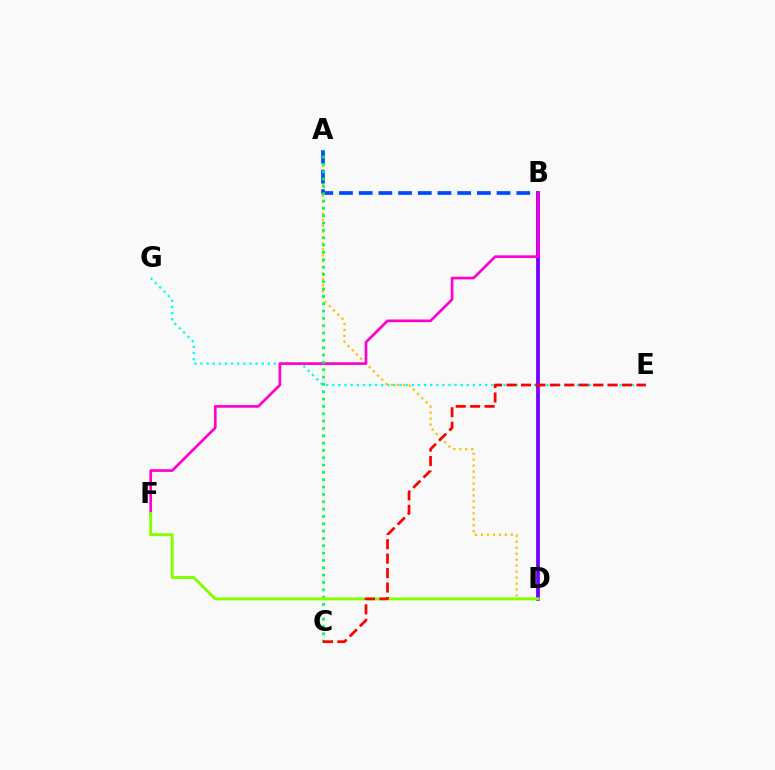{('B', 'D'): [{'color': '#7200ff', 'line_style': 'solid', 'thickness': 2.72}], ('E', 'G'): [{'color': '#00fff6', 'line_style': 'dotted', 'thickness': 1.66}], ('A', 'D'): [{'color': '#ffbd00', 'line_style': 'dotted', 'thickness': 1.62}], ('A', 'B'): [{'color': '#004bff', 'line_style': 'dashed', 'thickness': 2.68}], ('B', 'F'): [{'color': '#ff00cf', 'line_style': 'solid', 'thickness': 1.93}], ('A', 'C'): [{'color': '#00ff39', 'line_style': 'dotted', 'thickness': 1.99}], ('D', 'F'): [{'color': '#84ff00', 'line_style': 'solid', 'thickness': 2.08}], ('C', 'E'): [{'color': '#ff0000', 'line_style': 'dashed', 'thickness': 1.96}]}